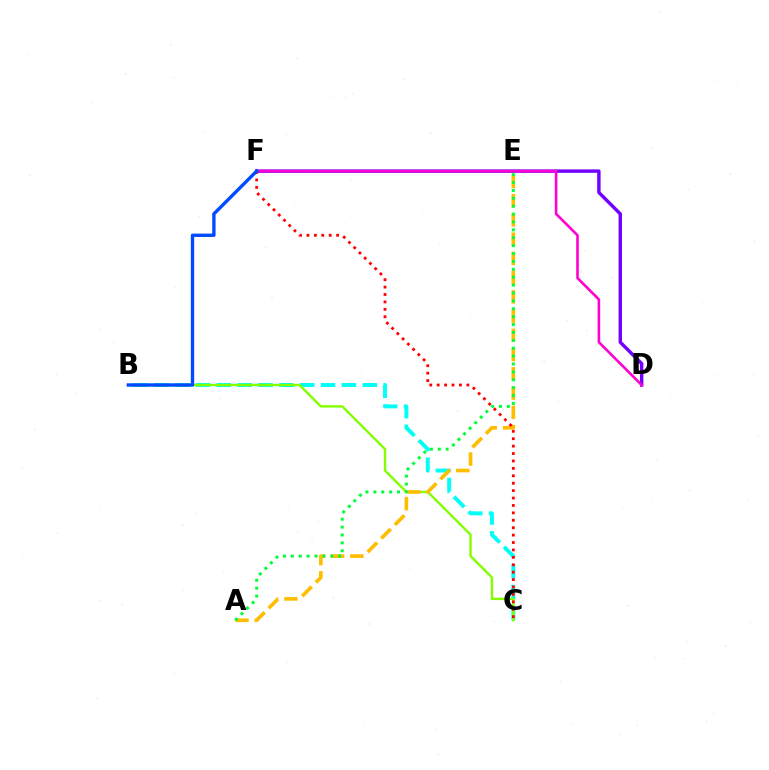{('D', 'F'): [{'color': '#7200ff', 'line_style': 'solid', 'thickness': 2.46}, {'color': '#ff00cf', 'line_style': 'solid', 'thickness': 1.86}], ('B', 'C'): [{'color': '#00fff6', 'line_style': 'dashed', 'thickness': 2.84}, {'color': '#84ff00', 'line_style': 'solid', 'thickness': 1.73}], ('A', 'E'): [{'color': '#ffbd00', 'line_style': 'dashed', 'thickness': 2.61}, {'color': '#00ff39', 'line_style': 'dotted', 'thickness': 2.14}], ('C', 'F'): [{'color': '#ff0000', 'line_style': 'dotted', 'thickness': 2.01}], ('B', 'F'): [{'color': '#004bff', 'line_style': 'solid', 'thickness': 2.42}]}